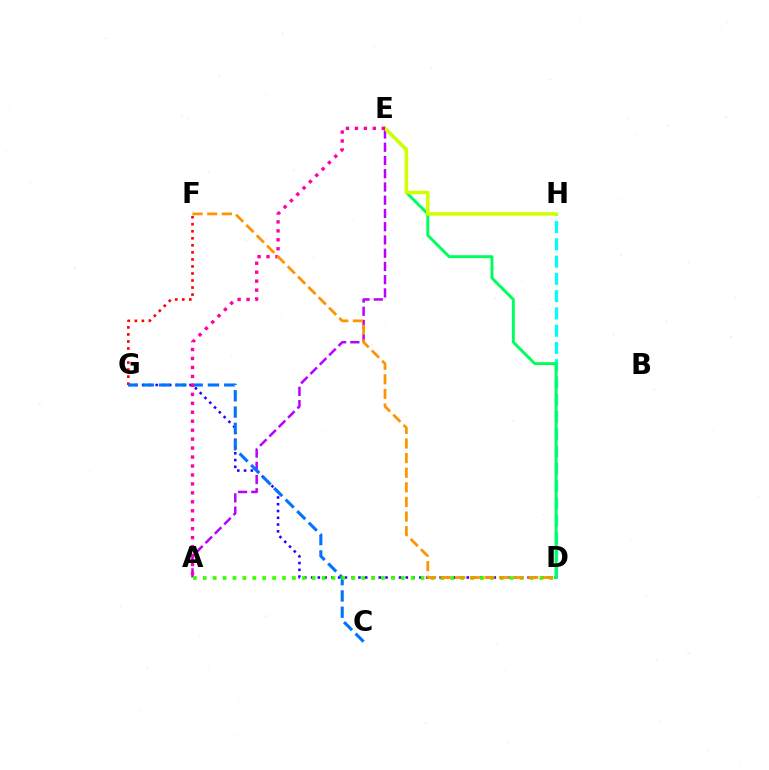{('D', 'H'): [{'color': '#00fff6', 'line_style': 'dashed', 'thickness': 2.35}], ('D', 'G'): [{'color': '#2500ff', 'line_style': 'dotted', 'thickness': 1.84}], ('F', 'G'): [{'color': '#ff0000', 'line_style': 'dotted', 'thickness': 1.91}], ('D', 'E'): [{'color': '#00ff5c', 'line_style': 'solid', 'thickness': 2.12}], ('A', 'E'): [{'color': '#b900ff', 'line_style': 'dashed', 'thickness': 1.8}, {'color': '#ff00ac', 'line_style': 'dotted', 'thickness': 2.43}], ('C', 'G'): [{'color': '#0074ff', 'line_style': 'dashed', 'thickness': 2.21}], ('A', 'D'): [{'color': '#3dff00', 'line_style': 'dotted', 'thickness': 2.69}], ('E', 'H'): [{'color': '#d1ff00', 'line_style': 'solid', 'thickness': 2.52}], ('D', 'F'): [{'color': '#ff9400', 'line_style': 'dashed', 'thickness': 1.99}]}